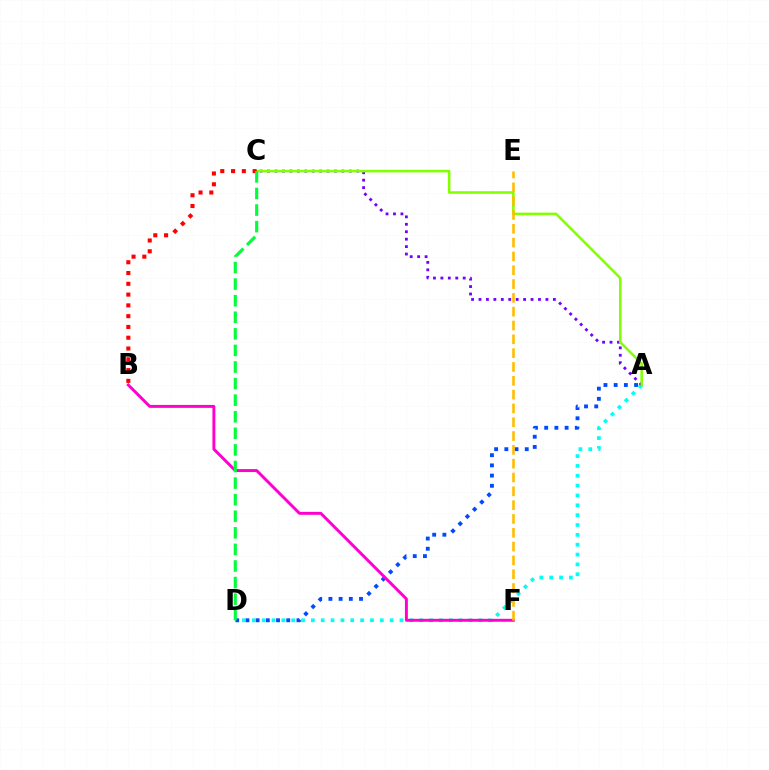{('A', 'D'): [{'color': '#004bff', 'line_style': 'dotted', 'thickness': 2.77}, {'color': '#00fff6', 'line_style': 'dotted', 'thickness': 2.68}], ('B', 'F'): [{'color': '#ff00cf', 'line_style': 'solid', 'thickness': 2.12}], ('A', 'C'): [{'color': '#7200ff', 'line_style': 'dotted', 'thickness': 2.02}, {'color': '#84ff00', 'line_style': 'solid', 'thickness': 1.83}], ('E', 'F'): [{'color': '#ffbd00', 'line_style': 'dashed', 'thickness': 1.88}], ('B', 'C'): [{'color': '#ff0000', 'line_style': 'dotted', 'thickness': 2.93}], ('C', 'D'): [{'color': '#00ff39', 'line_style': 'dashed', 'thickness': 2.25}]}